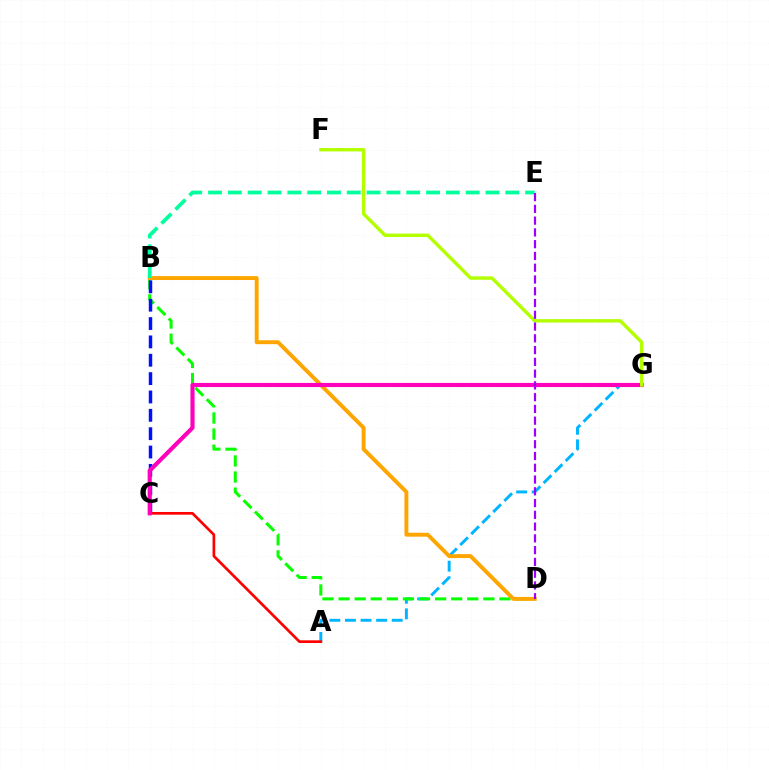{('A', 'G'): [{'color': '#00b5ff', 'line_style': 'dashed', 'thickness': 2.12}], ('B', 'D'): [{'color': '#08ff00', 'line_style': 'dashed', 'thickness': 2.19}, {'color': '#ffa500', 'line_style': 'solid', 'thickness': 2.82}], ('B', 'C'): [{'color': '#0010ff', 'line_style': 'dashed', 'thickness': 2.49}], ('A', 'C'): [{'color': '#ff0000', 'line_style': 'solid', 'thickness': 1.94}], ('C', 'G'): [{'color': '#ff00bd', 'line_style': 'solid', 'thickness': 2.98}], ('B', 'E'): [{'color': '#00ff9d', 'line_style': 'dashed', 'thickness': 2.69}], ('F', 'G'): [{'color': '#b3ff00', 'line_style': 'solid', 'thickness': 2.46}], ('D', 'E'): [{'color': '#9b00ff', 'line_style': 'dashed', 'thickness': 1.6}]}